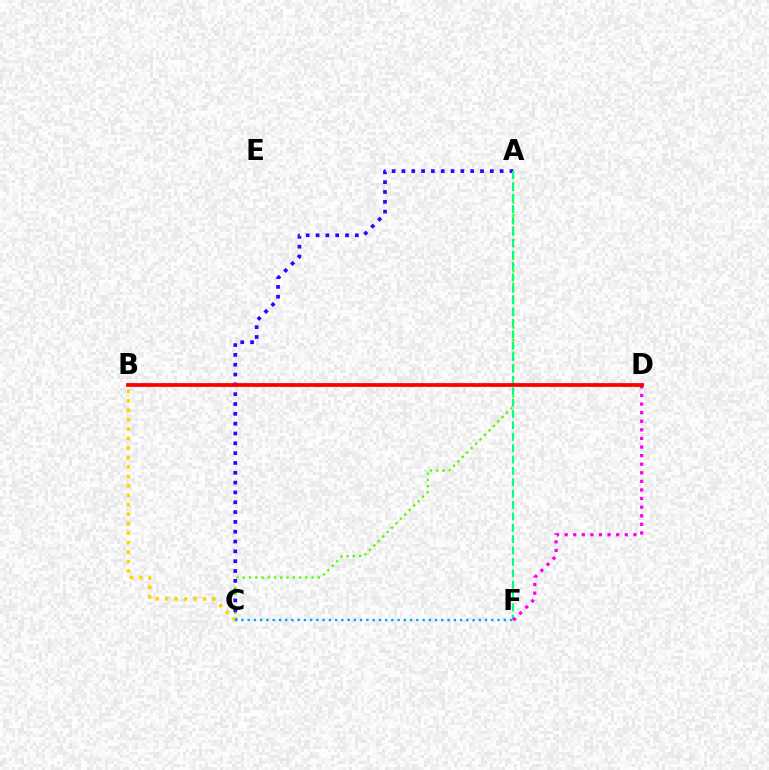{('A', 'C'): [{'color': '#4fff00', 'line_style': 'dotted', 'thickness': 1.7}, {'color': '#3700ff', 'line_style': 'dotted', 'thickness': 2.67}], ('B', 'C'): [{'color': '#ffd500', 'line_style': 'dotted', 'thickness': 2.57}], ('A', 'F'): [{'color': '#00ff86', 'line_style': 'dashed', 'thickness': 1.55}], ('D', 'F'): [{'color': '#ff00ed', 'line_style': 'dotted', 'thickness': 2.33}], ('C', 'F'): [{'color': '#009eff', 'line_style': 'dotted', 'thickness': 1.7}], ('B', 'D'): [{'color': '#ff0000', 'line_style': 'solid', 'thickness': 2.71}]}